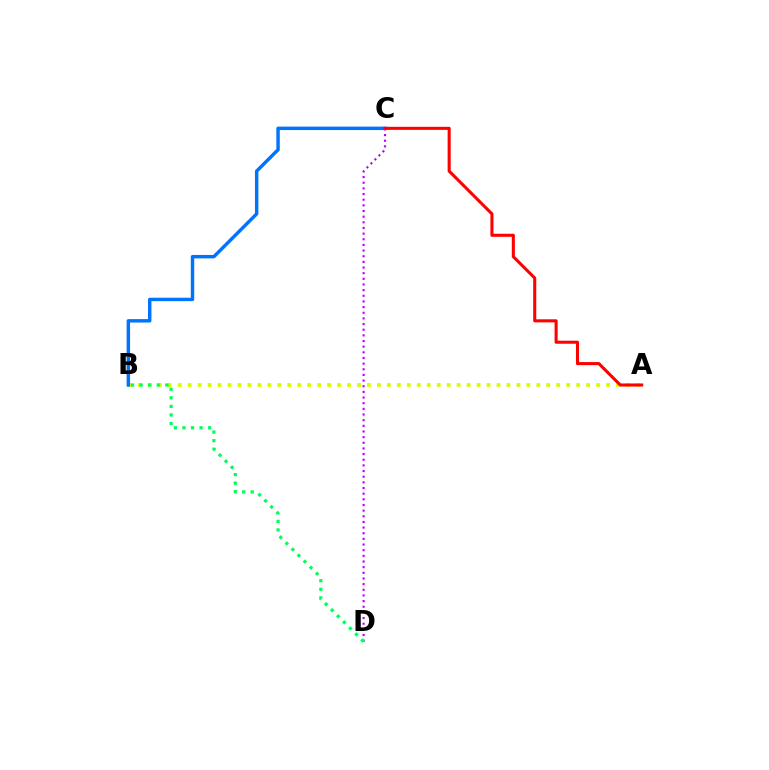{('A', 'B'): [{'color': '#d1ff00', 'line_style': 'dotted', 'thickness': 2.71}], ('C', 'D'): [{'color': '#b900ff', 'line_style': 'dotted', 'thickness': 1.54}], ('B', 'D'): [{'color': '#00ff5c', 'line_style': 'dotted', 'thickness': 2.33}], ('B', 'C'): [{'color': '#0074ff', 'line_style': 'solid', 'thickness': 2.47}], ('A', 'C'): [{'color': '#ff0000', 'line_style': 'solid', 'thickness': 2.21}]}